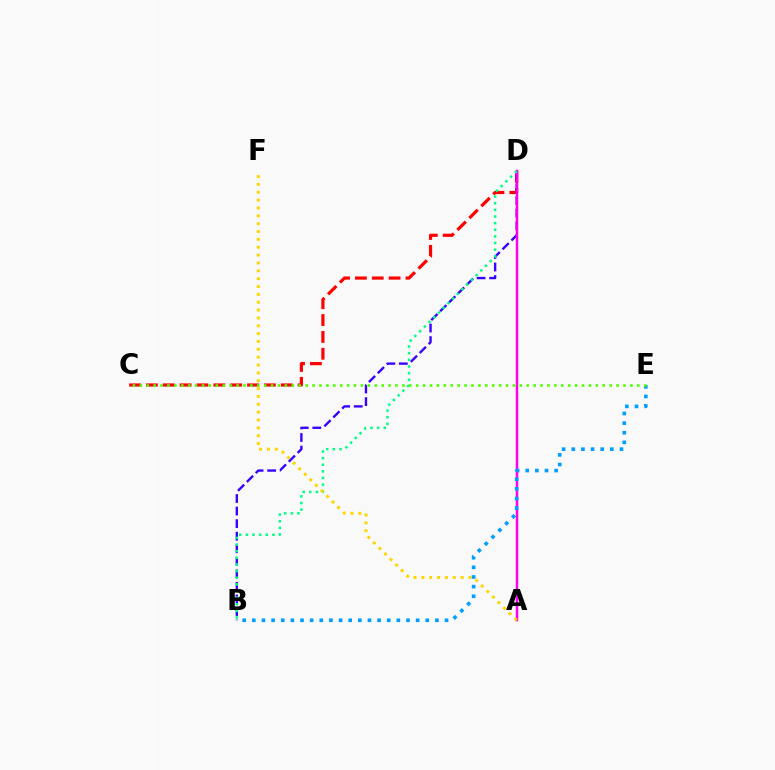{('C', 'D'): [{'color': '#ff0000', 'line_style': 'dashed', 'thickness': 2.29}], ('B', 'D'): [{'color': '#3700ff', 'line_style': 'dashed', 'thickness': 1.71}, {'color': '#00ff86', 'line_style': 'dotted', 'thickness': 1.8}], ('A', 'D'): [{'color': '#ff00ed', 'line_style': 'solid', 'thickness': 1.79}], ('A', 'F'): [{'color': '#ffd500', 'line_style': 'dotted', 'thickness': 2.13}], ('B', 'E'): [{'color': '#009eff', 'line_style': 'dotted', 'thickness': 2.62}], ('C', 'E'): [{'color': '#4fff00', 'line_style': 'dotted', 'thickness': 1.88}]}